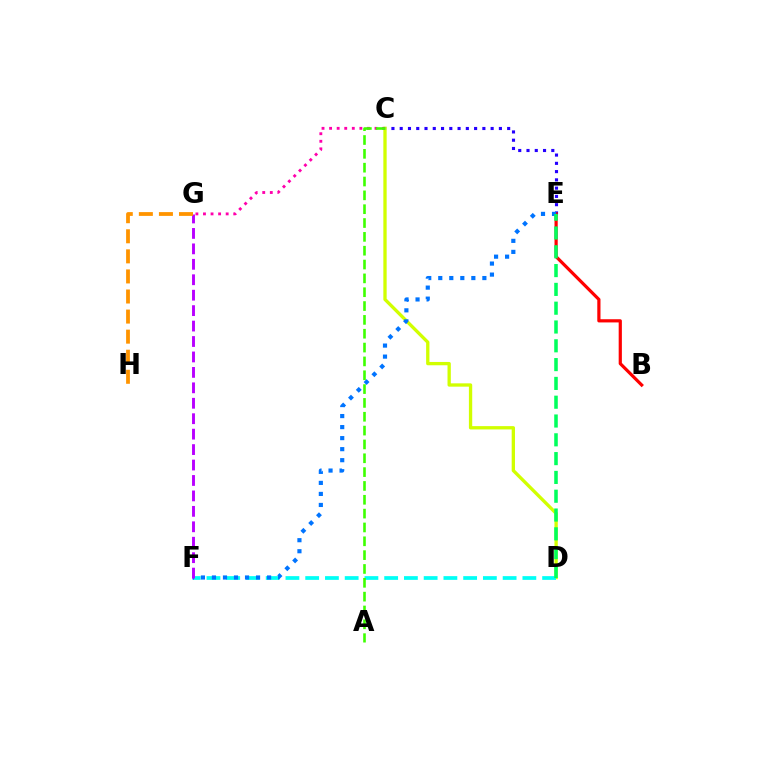{('C', 'E'): [{'color': '#2500ff', 'line_style': 'dotted', 'thickness': 2.25}], ('B', 'E'): [{'color': '#ff0000', 'line_style': 'solid', 'thickness': 2.3}], ('C', 'D'): [{'color': '#d1ff00', 'line_style': 'solid', 'thickness': 2.39}], ('C', 'G'): [{'color': '#ff00ac', 'line_style': 'dotted', 'thickness': 2.06}], ('D', 'F'): [{'color': '#00fff6', 'line_style': 'dashed', 'thickness': 2.68}], ('E', 'F'): [{'color': '#0074ff', 'line_style': 'dotted', 'thickness': 3.0}], ('D', 'E'): [{'color': '#00ff5c', 'line_style': 'dashed', 'thickness': 2.55}], ('F', 'G'): [{'color': '#b900ff', 'line_style': 'dashed', 'thickness': 2.1}], ('A', 'C'): [{'color': '#3dff00', 'line_style': 'dashed', 'thickness': 1.88}], ('G', 'H'): [{'color': '#ff9400', 'line_style': 'dashed', 'thickness': 2.73}]}